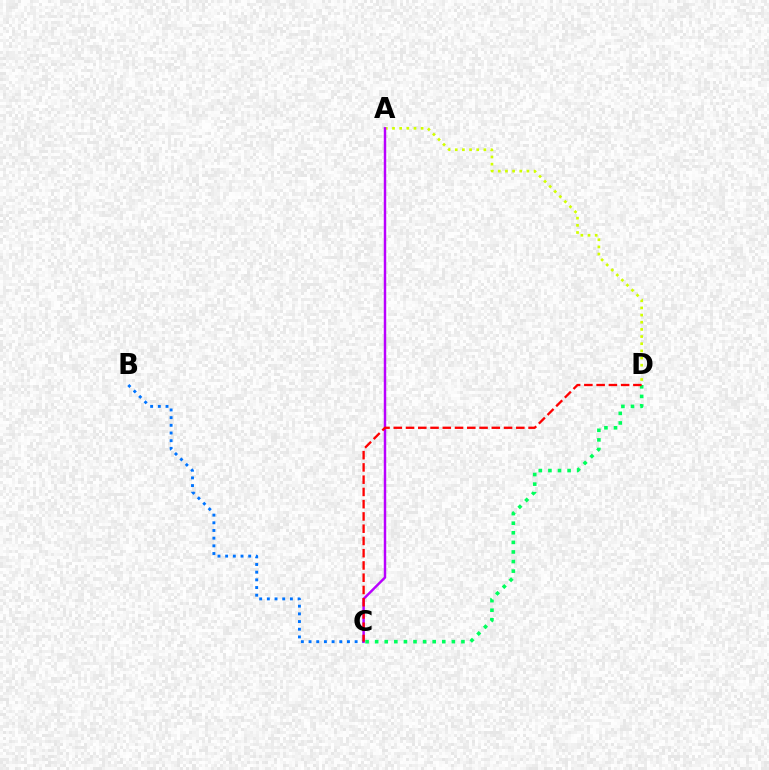{('B', 'C'): [{'color': '#0074ff', 'line_style': 'dotted', 'thickness': 2.09}], ('A', 'D'): [{'color': '#d1ff00', 'line_style': 'dotted', 'thickness': 1.95}], ('A', 'C'): [{'color': '#b900ff', 'line_style': 'solid', 'thickness': 1.76}], ('C', 'D'): [{'color': '#00ff5c', 'line_style': 'dotted', 'thickness': 2.6}, {'color': '#ff0000', 'line_style': 'dashed', 'thickness': 1.66}]}